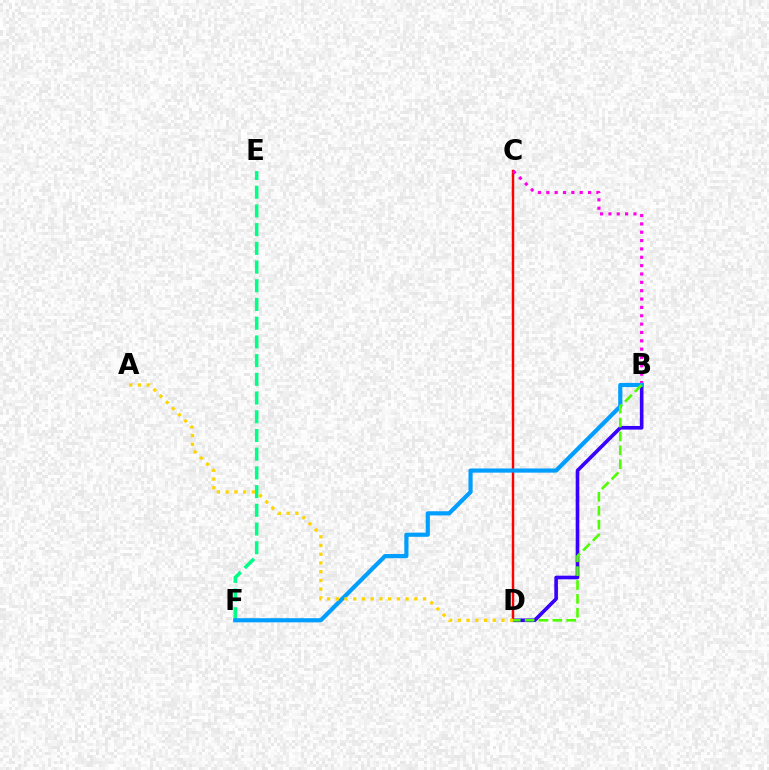{('B', 'D'): [{'color': '#3700ff', 'line_style': 'solid', 'thickness': 2.61}, {'color': '#4fff00', 'line_style': 'dashed', 'thickness': 1.88}], ('C', 'D'): [{'color': '#ff0000', 'line_style': 'solid', 'thickness': 1.77}], ('B', 'C'): [{'color': '#ff00ed', 'line_style': 'dotted', 'thickness': 2.27}], ('E', 'F'): [{'color': '#00ff86', 'line_style': 'dashed', 'thickness': 2.54}], ('B', 'F'): [{'color': '#009eff', 'line_style': 'solid', 'thickness': 3.0}], ('A', 'D'): [{'color': '#ffd500', 'line_style': 'dotted', 'thickness': 2.37}]}